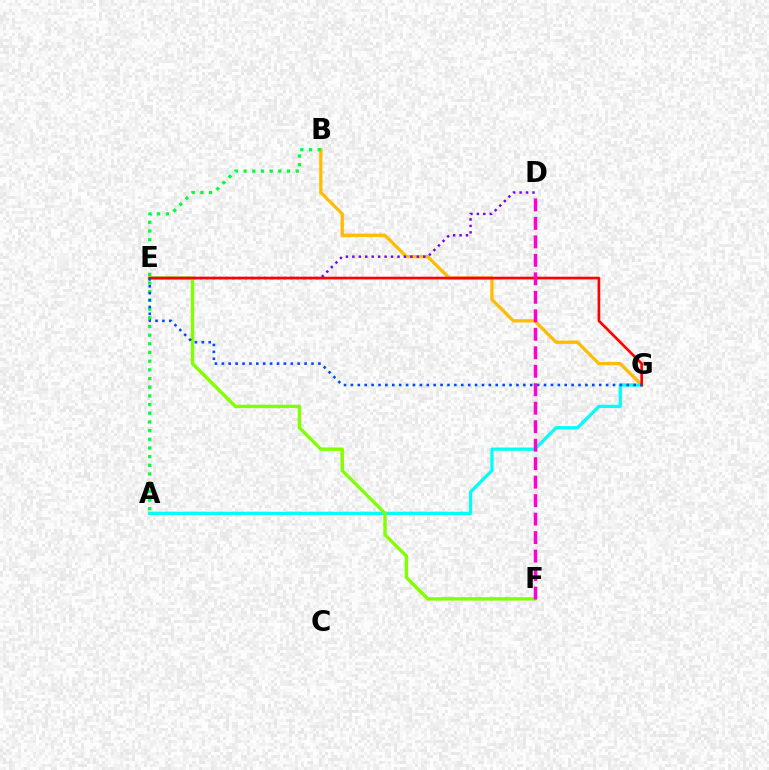{('B', 'G'): [{'color': '#ffbd00', 'line_style': 'solid', 'thickness': 2.36}], ('A', 'G'): [{'color': '#00fff6', 'line_style': 'solid', 'thickness': 2.35}], ('A', 'B'): [{'color': '#00ff39', 'line_style': 'dotted', 'thickness': 2.36}], ('D', 'E'): [{'color': '#7200ff', 'line_style': 'dotted', 'thickness': 1.75}], ('E', 'F'): [{'color': '#84ff00', 'line_style': 'solid', 'thickness': 2.45}], ('E', 'G'): [{'color': '#ff0000', 'line_style': 'solid', 'thickness': 1.94}, {'color': '#004bff', 'line_style': 'dotted', 'thickness': 1.87}], ('D', 'F'): [{'color': '#ff00cf', 'line_style': 'dashed', 'thickness': 2.51}]}